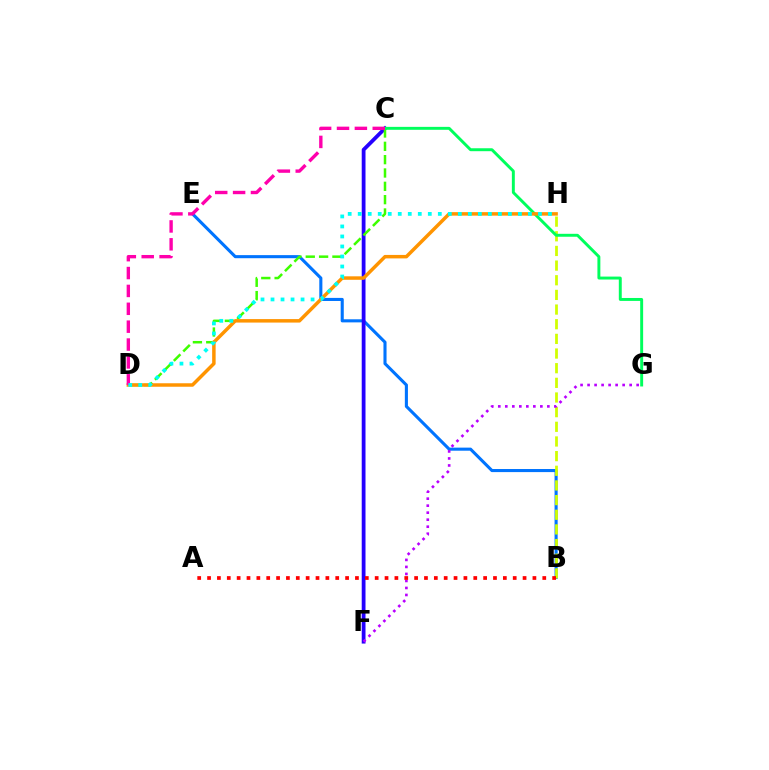{('B', 'E'): [{'color': '#0074ff', 'line_style': 'solid', 'thickness': 2.22}], ('C', 'F'): [{'color': '#2500ff', 'line_style': 'solid', 'thickness': 2.73}], ('C', 'D'): [{'color': '#3dff00', 'line_style': 'dashed', 'thickness': 1.81}, {'color': '#ff00ac', 'line_style': 'dashed', 'thickness': 2.43}], ('B', 'H'): [{'color': '#d1ff00', 'line_style': 'dashed', 'thickness': 1.99}], ('C', 'G'): [{'color': '#00ff5c', 'line_style': 'solid', 'thickness': 2.11}], ('D', 'H'): [{'color': '#ff9400', 'line_style': 'solid', 'thickness': 2.51}, {'color': '#00fff6', 'line_style': 'dotted', 'thickness': 2.72}], ('F', 'G'): [{'color': '#b900ff', 'line_style': 'dotted', 'thickness': 1.9}], ('A', 'B'): [{'color': '#ff0000', 'line_style': 'dotted', 'thickness': 2.68}]}